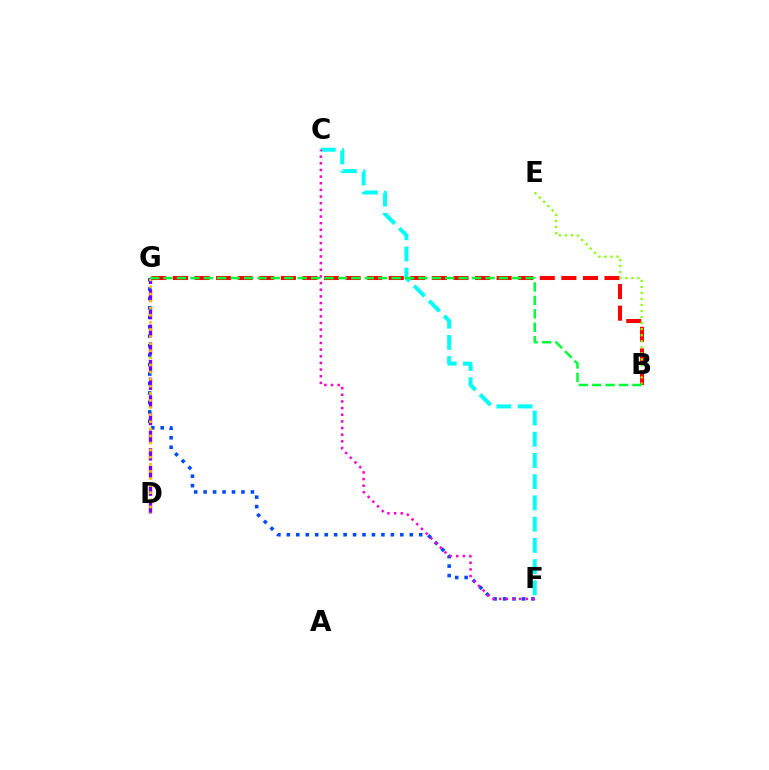{('F', 'G'): [{'color': '#004bff', 'line_style': 'dotted', 'thickness': 2.57}], ('D', 'G'): [{'color': '#7200ff', 'line_style': 'dashed', 'thickness': 2.4}, {'color': '#ffbd00', 'line_style': 'dotted', 'thickness': 1.93}], ('B', 'G'): [{'color': '#ff0000', 'line_style': 'dashed', 'thickness': 2.93}, {'color': '#00ff39', 'line_style': 'dashed', 'thickness': 1.82}], ('C', 'F'): [{'color': '#00fff6', 'line_style': 'dashed', 'thickness': 2.88}, {'color': '#ff00cf', 'line_style': 'dotted', 'thickness': 1.81}], ('B', 'E'): [{'color': '#84ff00', 'line_style': 'dotted', 'thickness': 1.64}]}